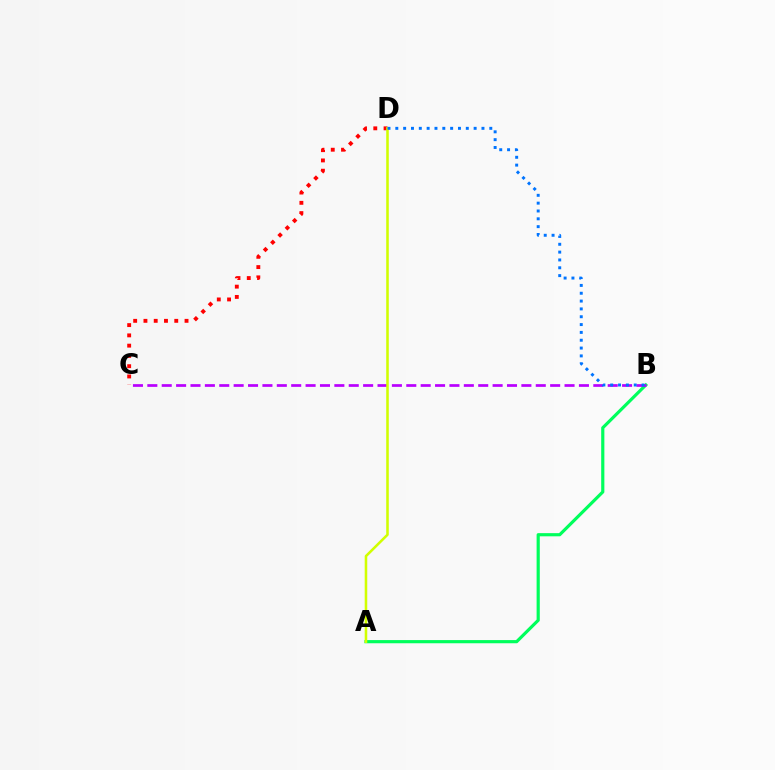{('A', 'B'): [{'color': '#00ff5c', 'line_style': 'solid', 'thickness': 2.28}], ('B', 'C'): [{'color': '#b900ff', 'line_style': 'dashed', 'thickness': 1.95}], ('C', 'D'): [{'color': '#ff0000', 'line_style': 'dotted', 'thickness': 2.79}], ('A', 'D'): [{'color': '#d1ff00', 'line_style': 'solid', 'thickness': 1.84}], ('B', 'D'): [{'color': '#0074ff', 'line_style': 'dotted', 'thickness': 2.13}]}